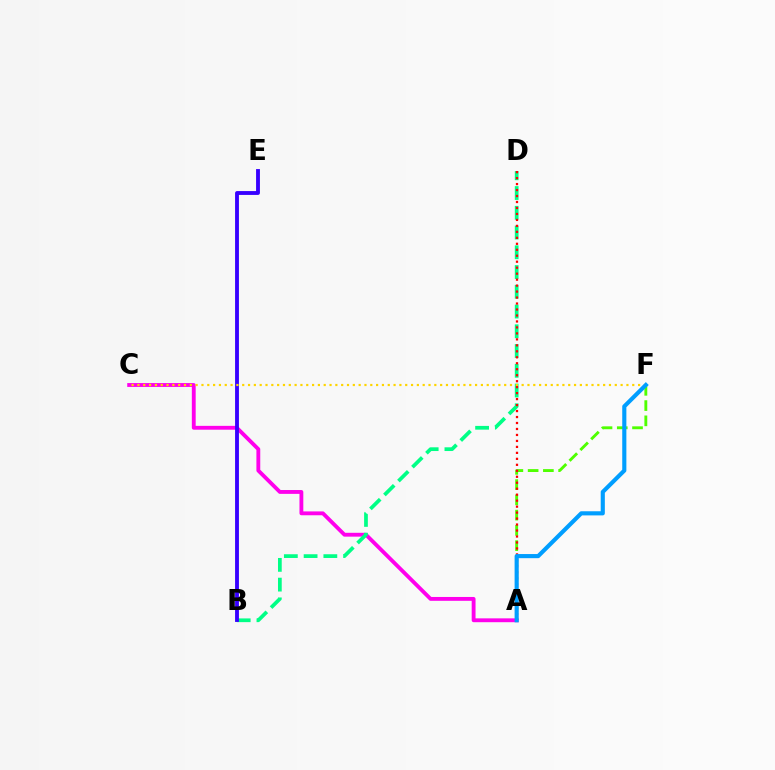{('A', 'C'): [{'color': '#ff00ed', 'line_style': 'solid', 'thickness': 2.77}], ('B', 'D'): [{'color': '#00ff86', 'line_style': 'dashed', 'thickness': 2.68}], ('A', 'F'): [{'color': '#4fff00', 'line_style': 'dashed', 'thickness': 2.07}, {'color': '#009eff', 'line_style': 'solid', 'thickness': 2.97}], ('B', 'E'): [{'color': '#3700ff', 'line_style': 'solid', 'thickness': 2.77}], ('C', 'F'): [{'color': '#ffd500', 'line_style': 'dotted', 'thickness': 1.58}], ('A', 'D'): [{'color': '#ff0000', 'line_style': 'dotted', 'thickness': 1.62}]}